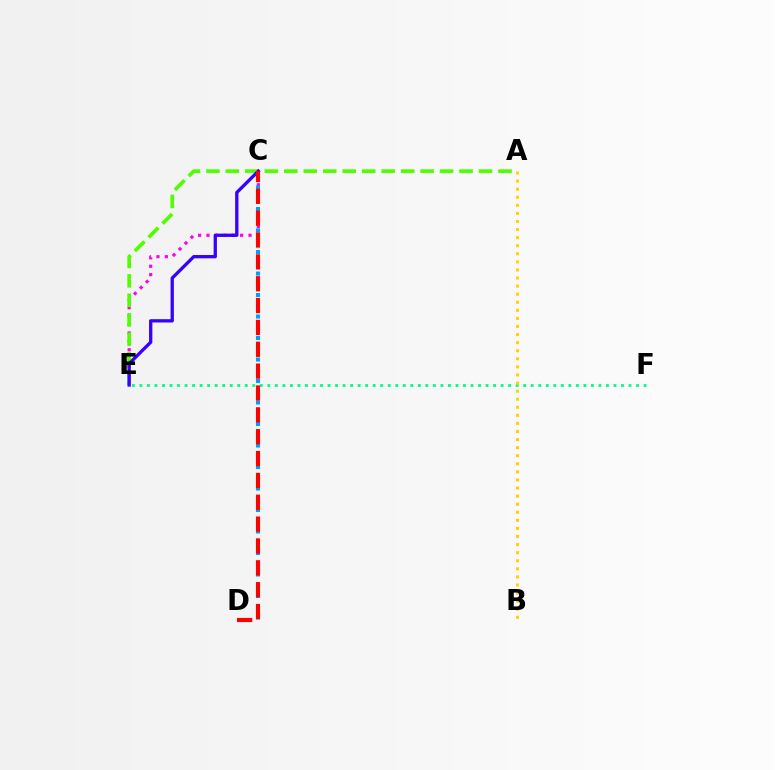{('C', 'E'): [{'color': '#ff00ed', 'line_style': 'dotted', 'thickness': 2.28}, {'color': '#3700ff', 'line_style': 'solid', 'thickness': 2.38}], ('E', 'F'): [{'color': '#00ff86', 'line_style': 'dotted', 'thickness': 2.04}], ('C', 'D'): [{'color': '#009eff', 'line_style': 'dotted', 'thickness': 2.92}, {'color': '#ff0000', 'line_style': 'dashed', 'thickness': 2.97}], ('A', 'E'): [{'color': '#4fff00', 'line_style': 'dashed', 'thickness': 2.65}], ('A', 'B'): [{'color': '#ffd500', 'line_style': 'dotted', 'thickness': 2.19}]}